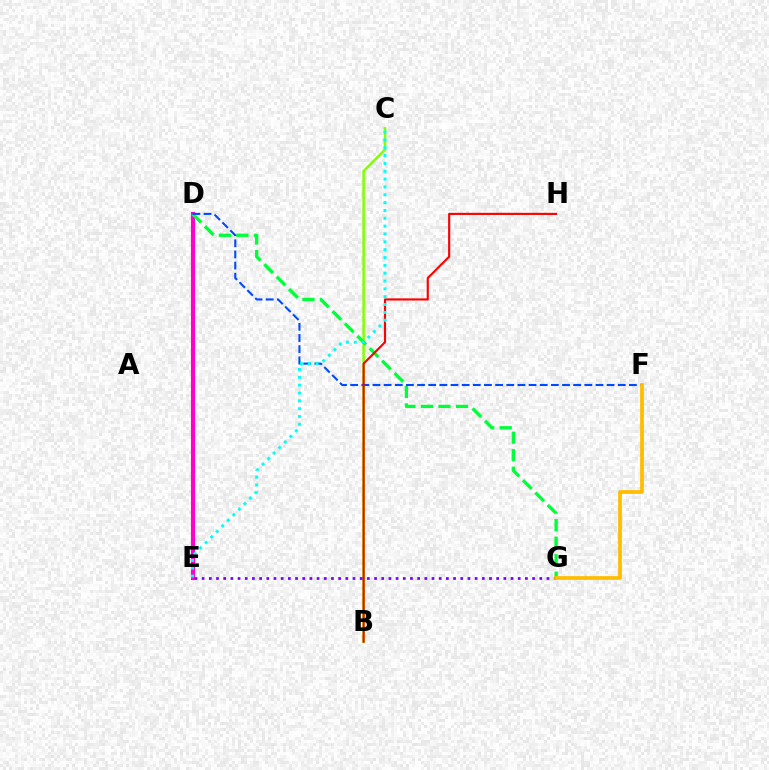{('D', 'E'): [{'color': '#ff00cf', 'line_style': 'solid', 'thickness': 2.96}], ('B', 'C'): [{'color': '#84ff00', 'line_style': 'solid', 'thickness': 1.82}], ('D', 'G'): [{'color': '#00ff39', 'line_style': 'dashed', 'thickness': 2.38}], ('D', 'F'): [{'color': '#004bff', 'line_style': 'dashed', 'thickness': 1.51}], ('B', 'H'): [{'color': '#ff0000', 'line_style': 'solid', 'thickness': 1.54}], ('E', 'G'): [{'color': '#7200ff', 'line_style': 'dotted', 'thickness': 1.95}], ('F', 'G'): [{'color': '#ffbd00', 'line_style': 'solid', 'thickness': 2.69}], ('C', 'E'): [{'color': '#00fff6', 'line_style': 'dotted', 'thickness': 2.13}]}